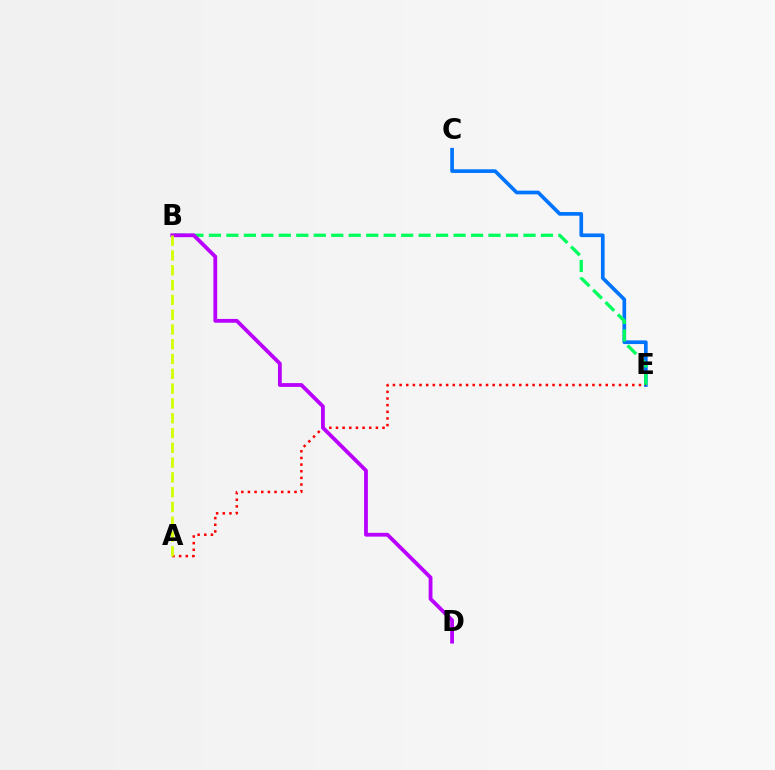{('C', 'E'): [{'color': '#0074ff', 'line_style': 'solid', 'thickness': 2.64}], ('B', 'E'): [{'color': '#00ff5c', 'line_style': 'dashed', 'thickness': 2.37}], ('A', 'E'): [{'color': '#ff0000', 'line_style': 'dotted', 'thickness': 1.81}], ('B', 'D'): [{'color': '#b900ff', 'line_style': 'solid', 'thickness': 2.74}], ('A', 'B'): [{'color': '#d1ff00', 'line_style': 'dashed', 'thickness': 2.01}]}